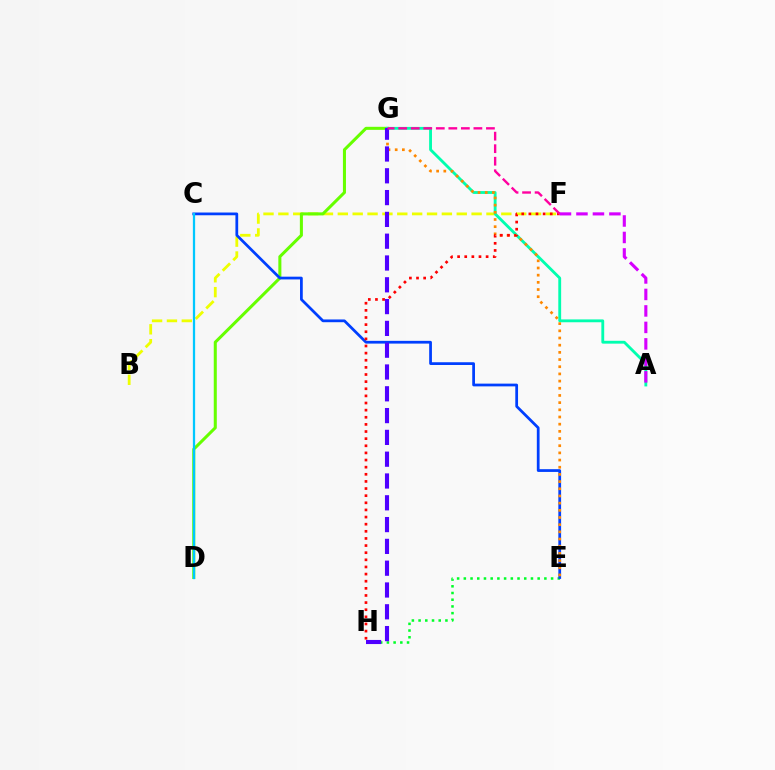{('B', 'F'): [{'color': '#eeff00', 'line_style': 'dashed', 'thickness': 2.02}], ('E', 'H'): [{'color': '#00ff27', 'line_style': 'dotted', 'thickness': 1.82}], ('D', 'G'): [{'color': '#66ff00', 'line_style': 'solid', 'thickness': 2.19}], ('A', 'G'): [{'color': '#00ffaf', 'line_style': 'solid', 'thickness': 2.05}], ('C', 'E'): [{'color': '#003fff', 'line_style': 'solid', 'thickness': 1.98}], ('E', 'G'): [{'color': '#ff8800', 'line_style': 'dotted', 'thickness': 1.95}], ('F', 'H'): [{'color': '#ff0000', 'line_style': 'dotted', 'thickness': 1.94}], ('G', 'H'): [{'color': '#4f00ff', 'line_style': 'dashed', 'thickness': 2.96}], ('F', 'G'): [{'color': '#ff00a0', 'line_style': 'dashed', 'thickness': 1.7}], ('A', 'F'): [{'color': '#d600ff', 'line_style': 'dashed', 'thickness': 2.24}], ('C', 'D'): [{'color': '#00c7ff', 'line_style': 'solid', 'thickness': 1.63}]}